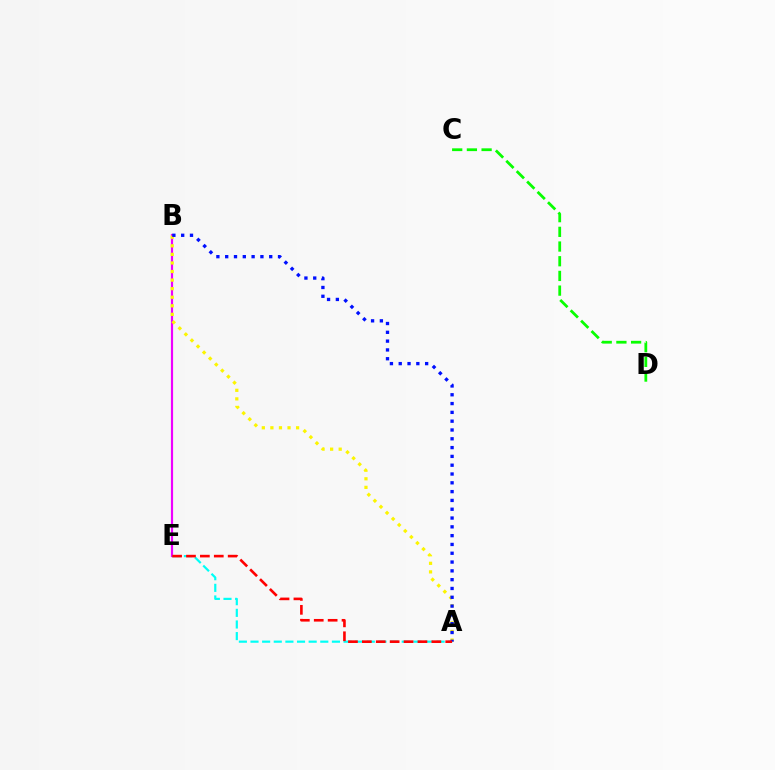{('B', 'E'): [{'color': '#ee00ff', 'line_style': 'solid', 'thickness': 1.57}], ('A', 'E'): [{'color': '#00fff6', 'line_style': 'dashed', 'thickness': 1.58}, {'color': '#ff0000', 'line_style': 'dashed', 'thickness': 1.89}], ('A', 'B'): [{'color': '#fcf500', 'line_style': 'dotted', 'thickness': 2.33}, {'color': '#0010ff', 'line_style': 'dotted', 'thickness': 2.39}], ('C', 'D'): [{'color': '#08ff00', 'line_style': 'dashed', 'thickness': 2.0}]}